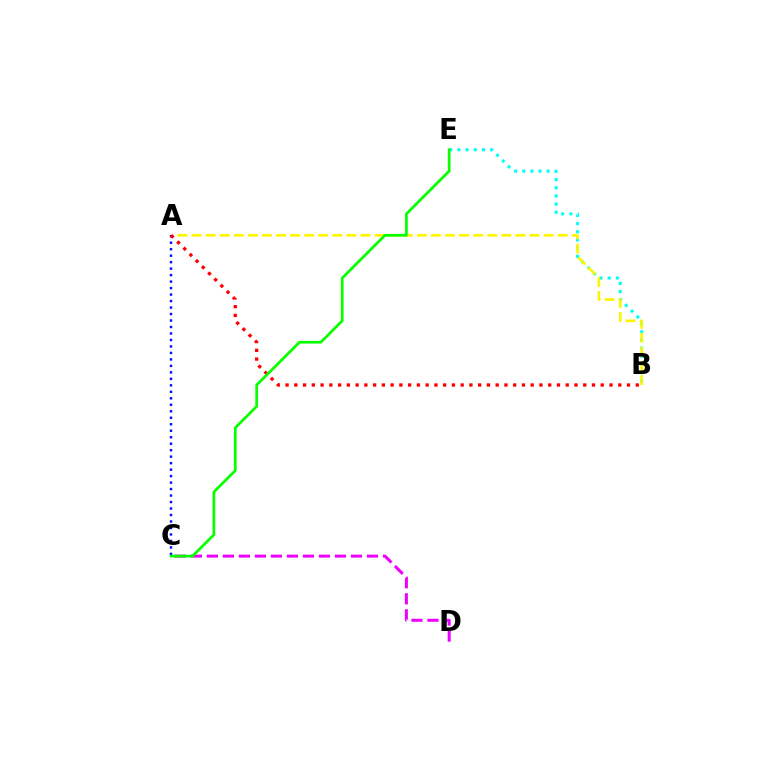{('B', 'E'): [{'color': '#00fff6', 'line_style': 'dotted', 'thickness': 2.22}], ('C', 'D'): [{'color': '#ee00ff', 'line_style': 'dashed', 'thickness': 2.18}], ('A', 'B'): [{'color': '#fcf500', 'line_style': 'dashed', 'thickness': 1.91}, {'color': '#ff0000', 'line_style': 'dotted', 'thickness': 2.38}], ('A', 'C'): [{'color': '#0010ff', 'line_style': 'dotted', 'thickness': 1.76}], ('C', 'E'): [{'color': '#08ff00', 'line_style': 'solid', 'thickness': 1.96}]}